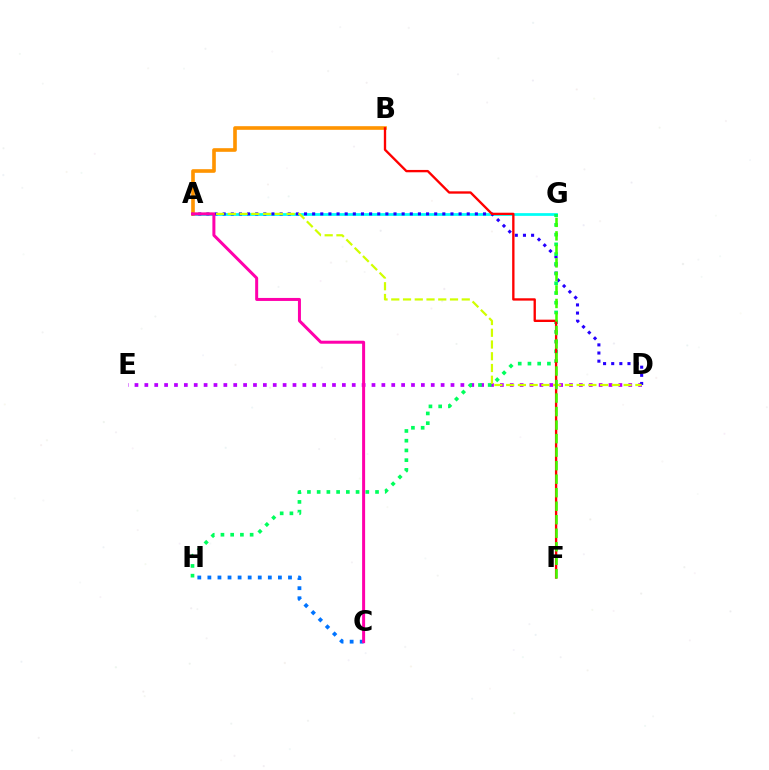{('A', 'G'): [{'color': '#00fff6', 'line_style': 'solid', 'thickness': 1.97}], ('A', 'B'): [{'color': '#ff9400', 'line_style': 'solid', 'thickness': 2.62}], ('D', 'E'): [{'color': '#b900ff', 'line_style': 'dotted', 'thickness': 2.68}], ('A', 'D'): [{'color': '#2500ff', 'line_style': 'dotted', 'thickness': 2.21}, {'color': '#d1ff00', 'line_style': 'dashed', 'thickness': 1.6}], ('G', 'H'): [{'color': '#00ff5c', 'line_style': 'dotted', 'thickness': 2.64}], ('B', 'F'): [{'color': '#ff0000', 'line_style': 'solid', 'thickness': 1.69}], ('F', 'G'): [{'color': '#3dff00', 'line_style': 'dashed', 'thickness': 1.84}], ('C', 'H'): [{'color': '#0074ff', 'line_style': 'dotted', 'thickness': 2.74}], ('A', 'C'): [{'color': '#ff00ac', 'line_style': 'solid', 'thickness': 2.16}]}